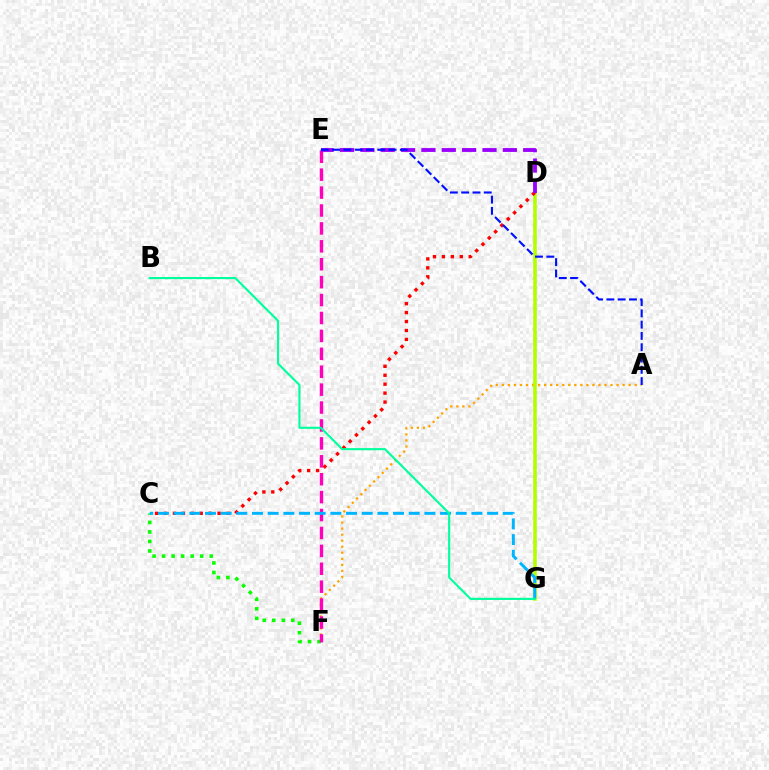{('A', 'F'): [{'color': '#ffa500', 'line_style': 'dotted', 'thickness': 1.64}], ('C', 'F'): [{'color': '#08ff00', 'line_style': 'dotted', 'thickness': 2.59}], ('E', 'F'): [{'color': '#ff00bd', 'line_style': 'dashed', 'thickness': 2.43}], ('D', 'G'): [{'color': '#b3ff00', 'line_style': 'solid', 'thickness': 2.58}], ('C', 'D'): [{'color': '#ff0000', 'line_style': 'dotted', 'thickness': 2.43}], ('C', 'G'): [{'color': '#00b5ff', 'line_style': 'dashed', 'thickness': 2.13}], ('B', 'G'): [{'color': '#00ff9d', 'line_style': 'solid', 'thickness': 1.53}], ('D', 'E'): [{'color': '#9b00ff', 'line_style': 'dashed', 'thickness': 2.76}], ('A', 'E'): [{'color': '#0010ff', 'line_style': 'dashed', 'thickness': 1.53}]}